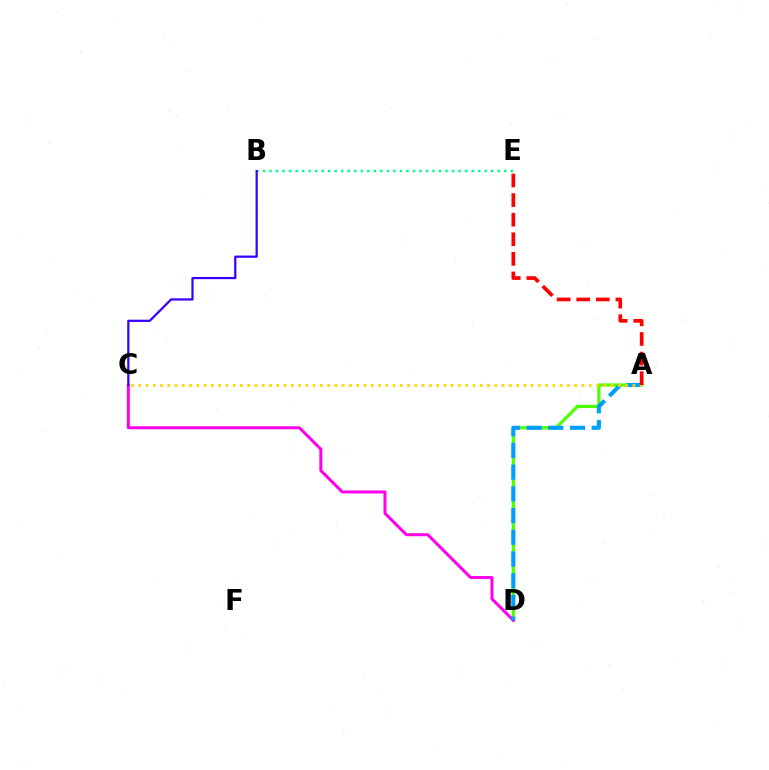{('B', 'E'): [{'color': '#00ff86', 'line_style': 'dotted', 'thickness': 1.77}], ('A', 'D'): [{'color': '#4fff00', 'line_style': 'solid', 'thickness': 2.33}, {'color': '#009eff', 'line_style': 'dashed', 'thickness': 2.95}], ('C', 'D'): [{'color': '#ff00ed', 'line_style': 'solid', 'thickness': 2.16}], ('B', 'C'): [{'color': '#3700ff', 'line_style': 'solid', 'thickness': 1.61}], ('A', 'C'): [{'color': '#ffd500', 'line_style': 'dotted', 'thickness': 1.97}], ('A', 'E'): [{'color': '#ff0000', 'line_style': 'dashed', 'thickness': 2.66}]}